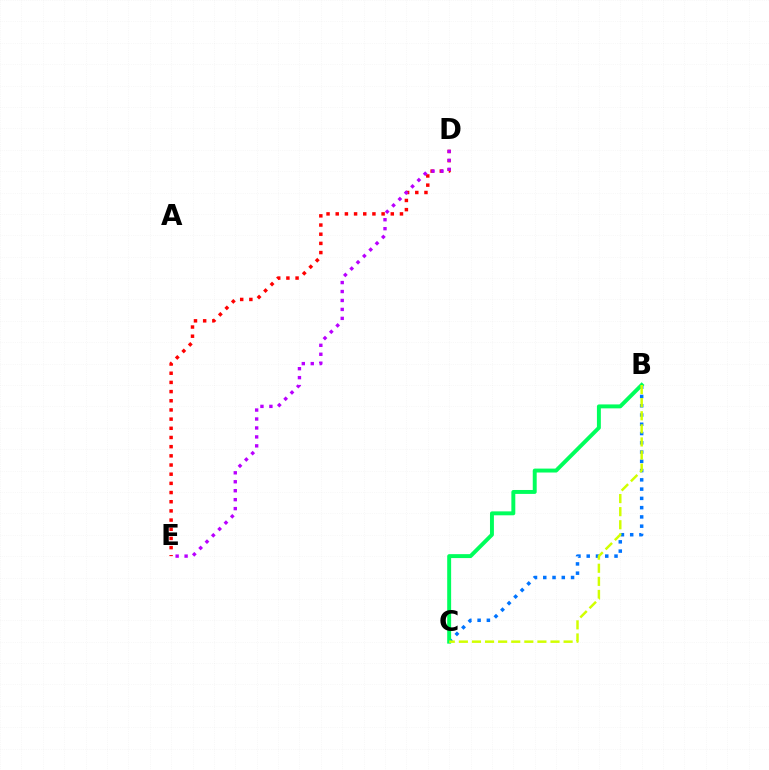{('B', 'C'): [{'color': '#0074ff', 'line_style': 'dotted', 'thickness': 2.52}, {'color': '#00ff5c', 'line_style': 'solid', 'thickness': 2.83}, {'color': '#d1ff00', 'line_style': 'dashed', 'thickness': 1.78}], ('D', 'E'): [{'color': '#ff0000', 'line_style': 'dotted', 'thickness': 2.49}, {'color': '#b900ff', 'line_style': 'dotted', 'thickness': 2.43}]}